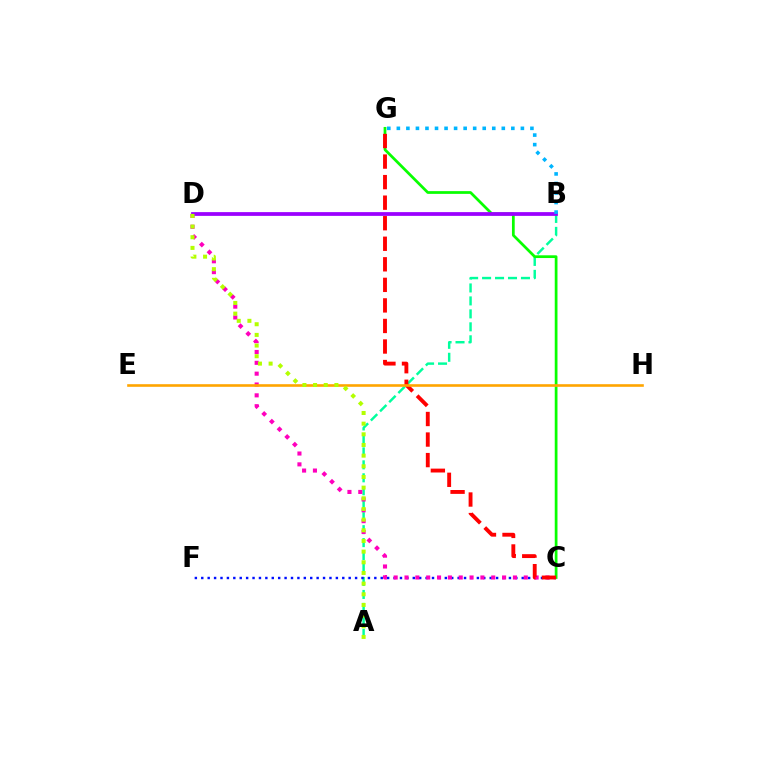{('A', 'B'): [{'color': '#00ff9d', 'line_style': 'dashed', 'thickness': 1.76}], ('C', 'F'): [{'color': '#0010ff', 'line_style': 'dotted', 'thickness': 1.74}], ('C', 'D'): [{'color': '#ff00bd', 'line_style': 'dotted', 'thickness': 2.95}], ('C', 'G'): [{'color': '#08ff00', 'line_style': 'solid', 'thickness': 1.97}, {'color': '#ff0000', 'line_style': 'dashed', 'thickness': 2.79}], ('B', 'D'): [{'color': '#9b00ff', 'line_style': 'solid', 'thickness': 2.71}], ('B', 'G'): [{'color': '#00b5ff', 'line_style': 'dotted', 'thickness': 2.59}], ('E', 'H'): [{'color': '#ffa500', 'line_style': 'solid', 'thickness': 1.88}], ('A', 'D'): [{'color': '#b3ff00', 'line_style': 'dotted', 'thickness': 2.9}]}